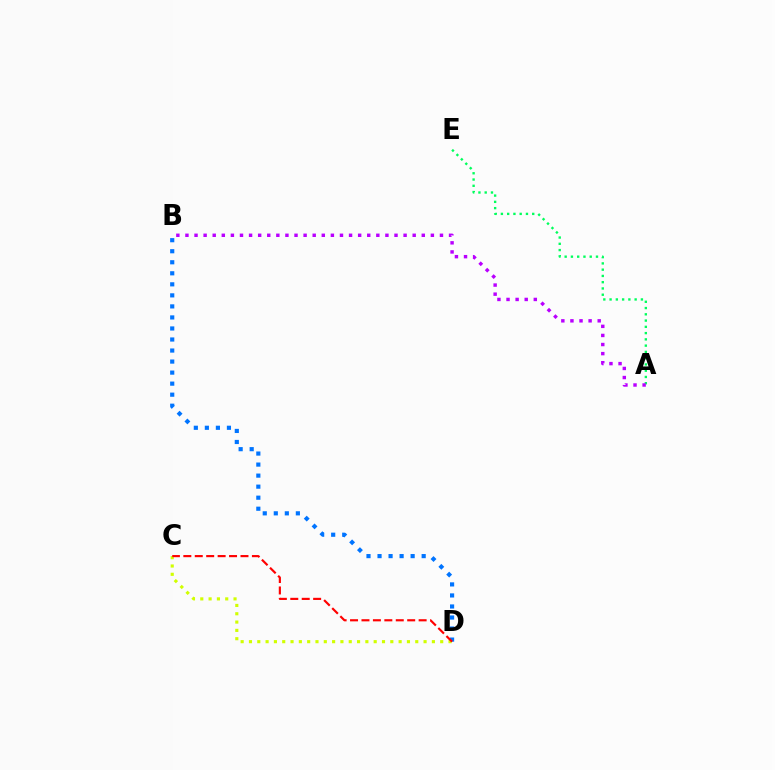{('A', 'E'): [{'color': '#00ff5c', 'line_style': 'dotted', 'thickness': 1.7}], ('A', 'B'): [{'color': '#b900ff', 'line_style': 'dotted', 'thickness': 2.47}], ('B', 'D'): [{'color': '#0074ff', 'line_style': 'dotted', 'thickness': 3.0}], ('C', 'D'): [{'color': '#d1ff00', 'line_style': 'dotted', 'thickness': 2.26}, {'color': '#ff0000', 'line_style': 'dashed', 'thickness': 1.55}]}